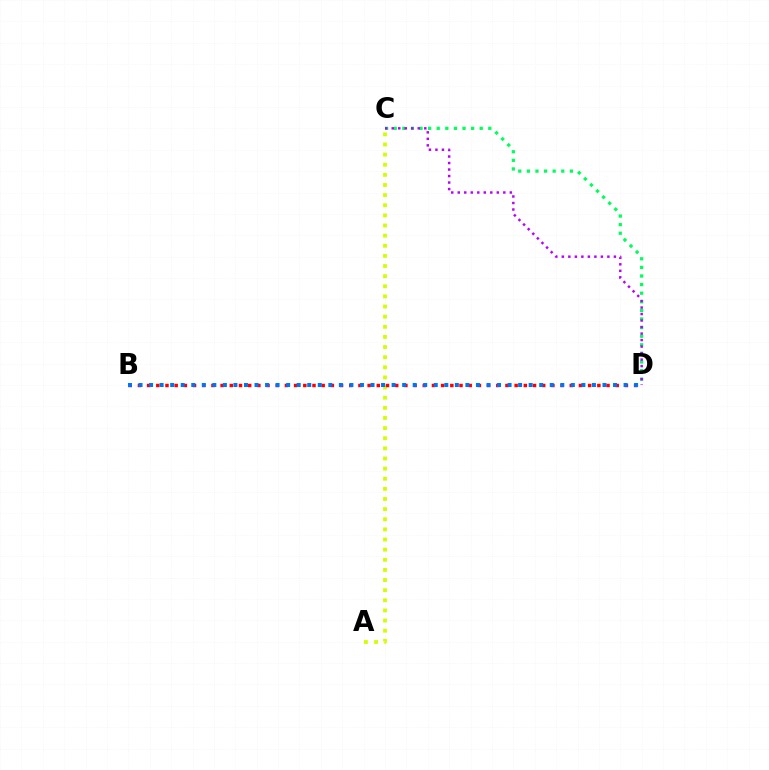{('C', 'D'): [{'color': '#00ff5c', 'line_style': 'dotted', 'thickness': 2.34}, {'color': '#b900ff', 'line_style': 'dotted', 'thickness': 1.77}], ('A', 'C'): [{'color': '#d1ff00', 'line_style': 'dotted', 'thickness': 2.75}], ('B', 'D'): [{'color': '#ff0000', 'line_style': 'dotted', 'thickness': 2.5}, {'color': '#0074ff', 'line_style': 'dotted', 'thickness': 2.86}]}